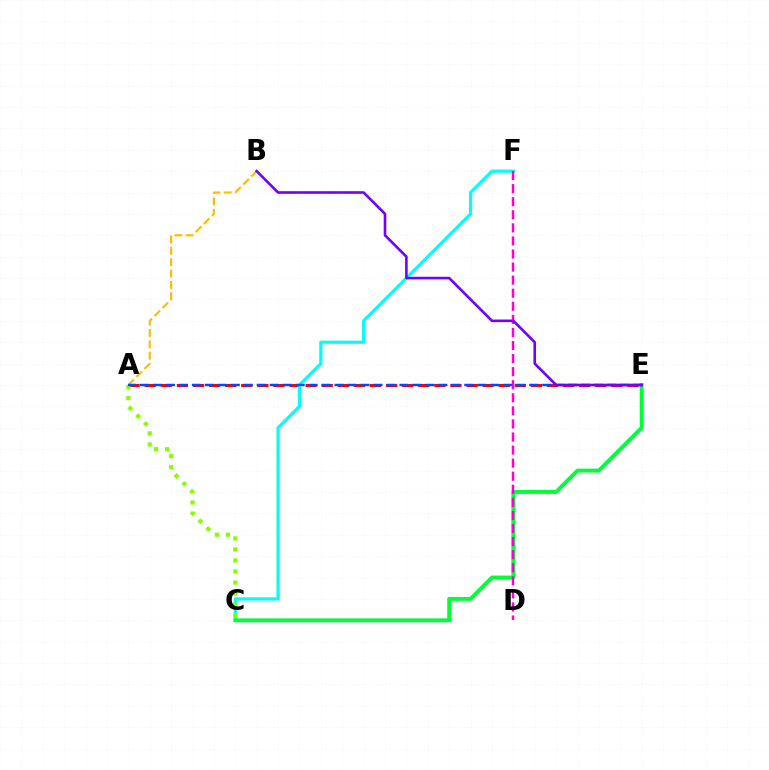{('A', 'E'): [{'color': '#ff0000', 'line_style': 'dashed', 'thickness': 2.19}, {'color': '#004bff', 'line_style': 'dashed', 'thickness': 1.76}], ('A', 'B'): [{'color': '#ffbd00', 'line_style': 'dashed', 'thickness': 1.55}], ('C', 'F'): [{'color': '#00fff6', 'line_style': 'solid', 'thickness': 2.28}], ('A', 'C'): [{'color': '#84ff00', 'line_style': 'dotted', 'thickness': 3.0}], ('C', 'E'): [{'color': '#00ff39', 'line_style': 'solid', 'thickness': 2.79}], ('D', 'F'): [{'color': '#ff00cf', 'line_style': 'dashed', 'thickness': 1.78}], ('B', 'E'): [{'color': '#7200ff', 'line_style': 'solid', 'thickness': 1.88}]}